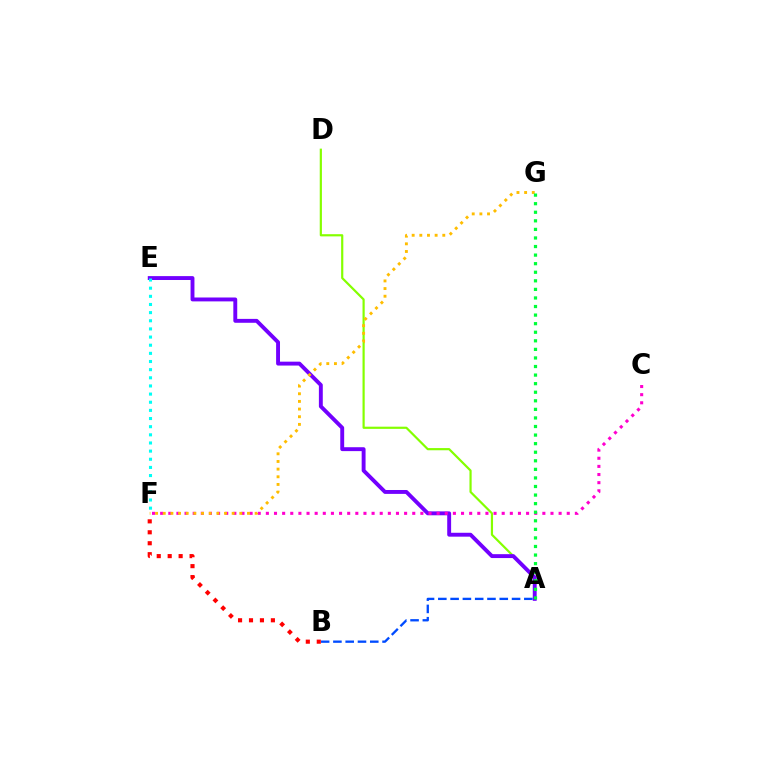{('A', 'D'): [{'color': '#84ff00', 'line_style': 'solid', 'thickness': 1.57}], ('A', 'E'): [{'color': '#7200ff', 'line_style': 'solid', 'thickness': 2.8}], ('C', 'F'): [{'color': '#ff00cf', 'line_style': 'dotted', 'thickness': 2.21}], ('F', 'G'): [{'color': '#ffbd00', 'line_style': 'dotted', 'thickness': 2.08}], ('E', 'F'): [{'color': '#00fff6', 'line_style': 'dotted', 'thickness': 2.21}], ('A', 'G'): [{'color': '#00ff39', 'line_style': 'dotted', 'thickness': 2.33}], ('A', 'B'): [{'color': '#004bff', 'line_style': 'dashed', 'thickness': 1.67}], ('B', 'F'): [{'color': '#ff0000', 'line_style': 'dotted', 'thickness': 2.97}]}